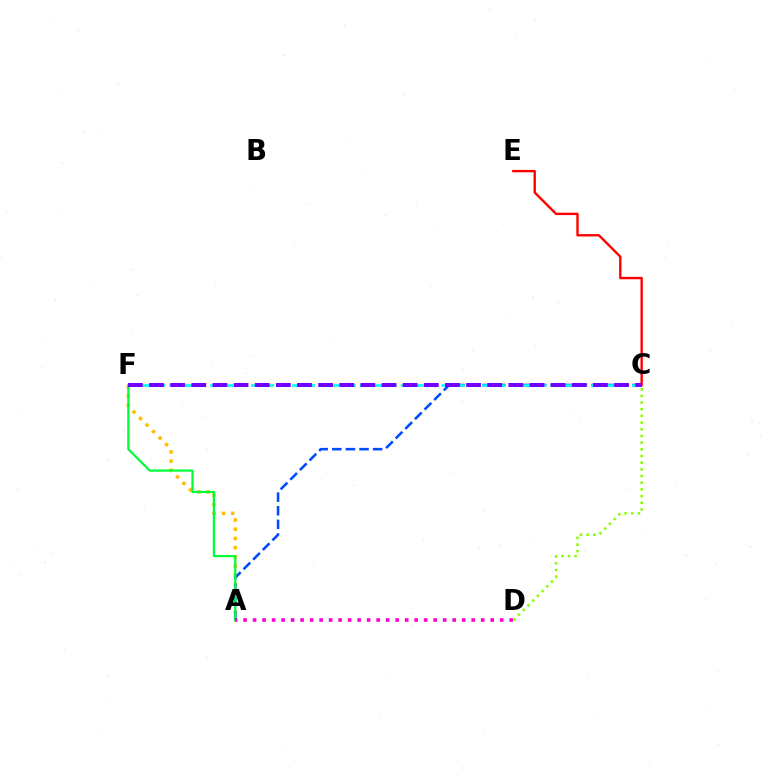{('A', 'F'): [{'color': '#ffbd00', 'line_style': 'dotted', 'thickness': 2.5}, {'color': '#00ff39', 'line_style': 'solid', 'thickness': 1.61}], ('A', 'C'): [{'color': '#004bff', 'line_style': 'dashed', 'thickness': 1.85}], ('C', 'F'): [{'color': '#00fff6', 'line_style': 'dashed', 'thickness': 1.85}, {'color': '#7200ff', 'line_style': 'dashed', 'thickness': 2.87}], ('C', 'E'): [{'color': '#ff0000', 'line_style': 'solid', 'thickness': 1.71}], ('A', 'D'): [{'color': '#ff00cf', 'line_style': 'dotted', 'thickness': 2.58}], ('C', 'D'): [{'color': '#84ff00', 'line_style': 'dotted', 'thickness': 1.81}]}